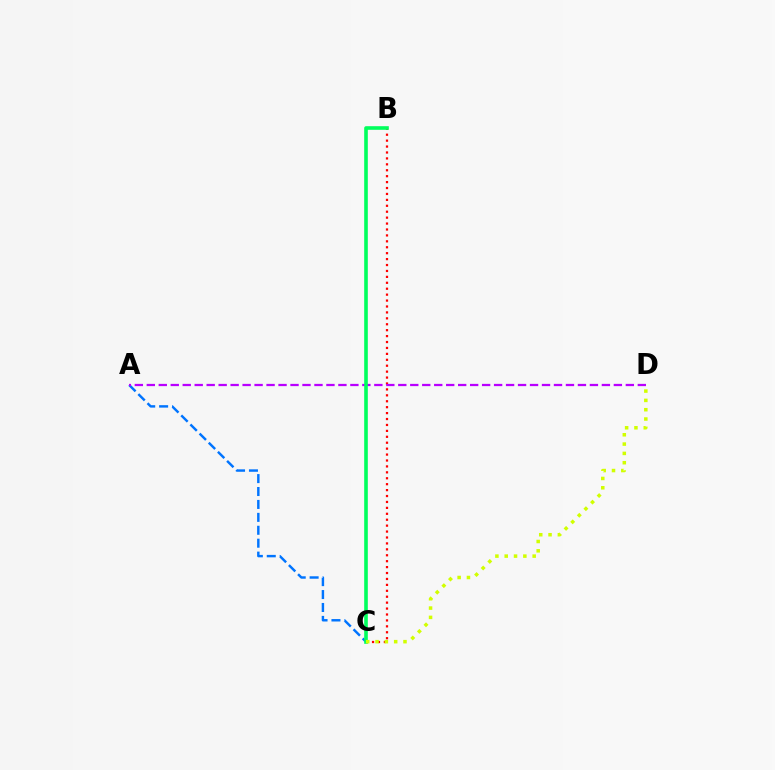{('A', 'C'): [{'color': '#0074ff', 'line_style': 'dashed', 'thickness': 1.76}], ('B', 'C'): [{'color': '#ff0000', 'line_style': 'dotted', 'thickness': 1.61}, {'color': '#00ff5c', 'line_style': 'solid', 'thickness': 2.61}], ('A', 'D'): [{'color': '#b900ff', 'line_style': 'dashed', 'thickness': 1.63}], ('C', 'D'): [{'color': '#d1ff00', 'line_style': 'dotted', 'thickness': 2.53}]}